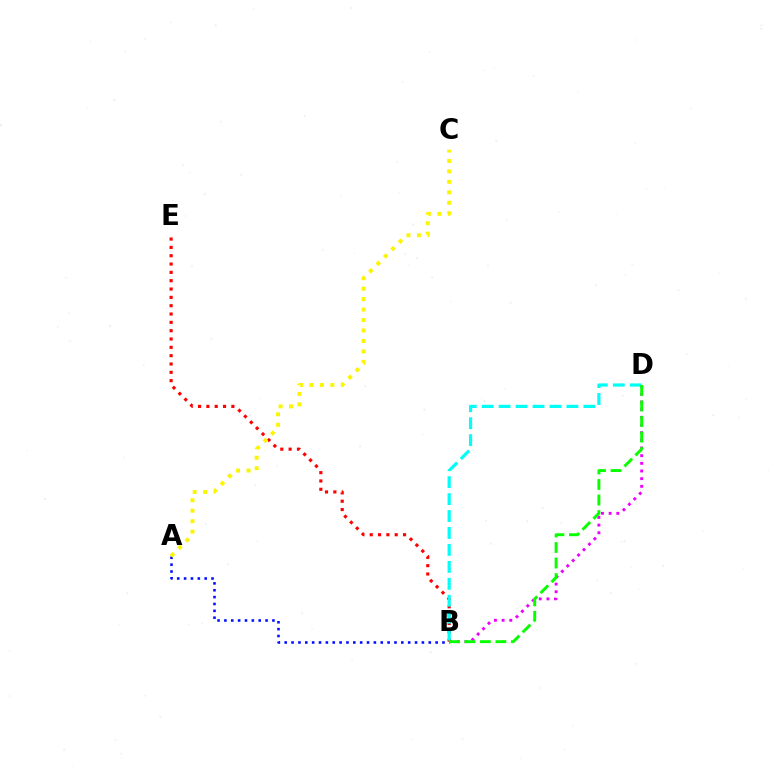{('B', 'D'): [{'color': '#ee00ff', 'line_style': 'dotted', 'thickness': 2.08}, {'color': '#00fff6', 'line_style': 'dashed', 'thickness': 2.3}, {'color': '#08ff00', 'line_style': 'dashed', 'thickness': 2.11}], ('B', 'E'): [{'color': '#ff0000', 'line_style': 'dotted', 'thickness': 2.26}], ('A', 'B'): [{'color': '#0010ff', 'line_style': 'dotted', 'thickness': 1.86}], ('A', 'C'): [{'color': '#fcf500', 'line_style': 'dotted', 'thickness': 2.84}]}